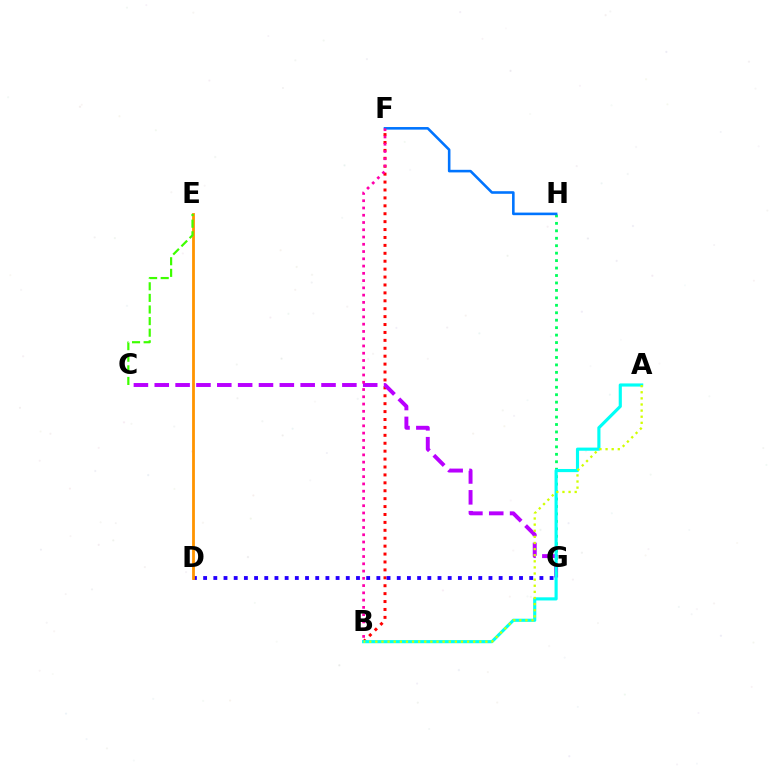{('B', 'F'): [{'color': '#ff0000', 'line_style': 'dotted', 'thickness': 2.15}, {'color': '#ff00ac', 'line_style': 'dotted', 'thickness': 1.97}], ('C', 'G'): [{'color': '#b900ff', 'line_style': 'dashed', 'thickness': 2.83}], ('G', 'H'): [{'color': '#00ff5c', 'line_style': 'dotted', 'thickness': 2.02}], ('A', 'B'): [{'color': '#00fff6', 'line_style': 'solid', 'thickness': 2.26}, {'color': '#d1ff00', 'line_style': 'dotted', 'thickness': 1.66}], ('F', 'H'): [{'color': '#0074ff', 'line_style': 'solid', 'thickness': 1.87}], ('D', 'G'): [{'color': '#2500ff', 'line_style': 'dotted', 'thickness': 2.77}], ('D', 'E'): [{'color': '#ff9400', 'line_style': 'solid', 'thickness': 2.02}], ('C', 'E'): [{'color': '#3dff00', 'line_style': 'dashed', 'thickness': 1.58}]}